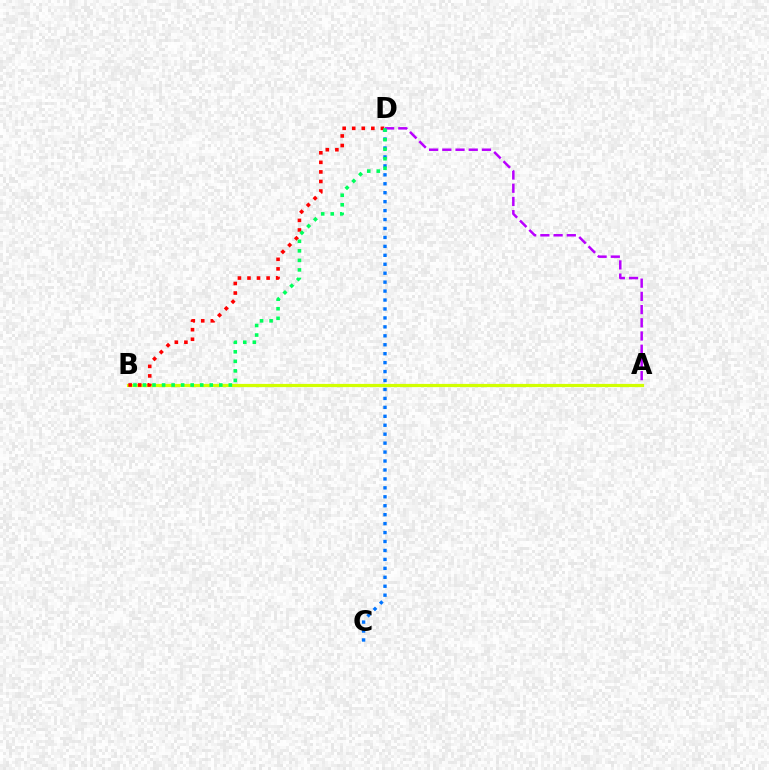{('A', 'D'): [{'color': '#b900ff', 'line_style': 'dashed', 'thickness': 1.8}], ('A', 'B'): [{'color': '#d1ff00', 'line_style': 'solid', 'thickness': 2.3}], ('B', 'D'): [{'color': '#ff0000', 'line_style': 'dotted', 'thickness': 2.6}, {'color': '#00ff5c', 'line_style': 'dotted', 'thickness': 2.59}], ('C', 'D'): [{'color': '#0074ff', 'line_style': 'dotted', 'thickness': 2.43}]}